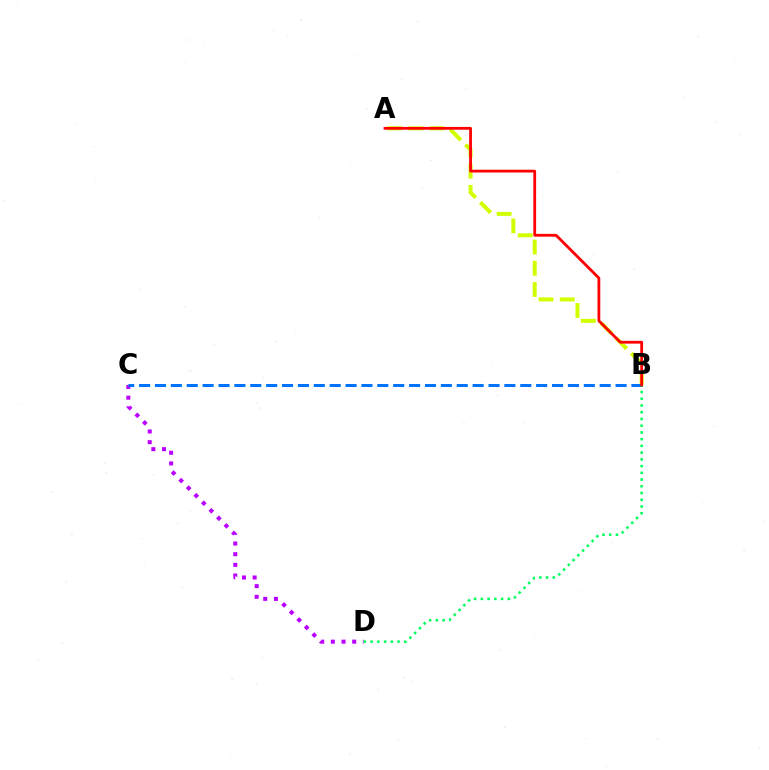{('C', 'D'): [{'color': '#b900ff', 'line_style': 'dotted', 'thickness': 2.9}], ('A', 'B'): [{'color': '#d1ff00', 'line_style': 'dashed', 'thickness': 2.89}, {'color': '#ff0000', 'line_style': 'solid', 'thickness': 2.01}], ('B', 'C'): [{'color': '#0074ff', 'line_style': 'dashed', 'thickness': 2.16}], ('B', 'D'): [{'color': '#00ff5c', 'line_style': 'dotted', 'thickness': 1.83}]}